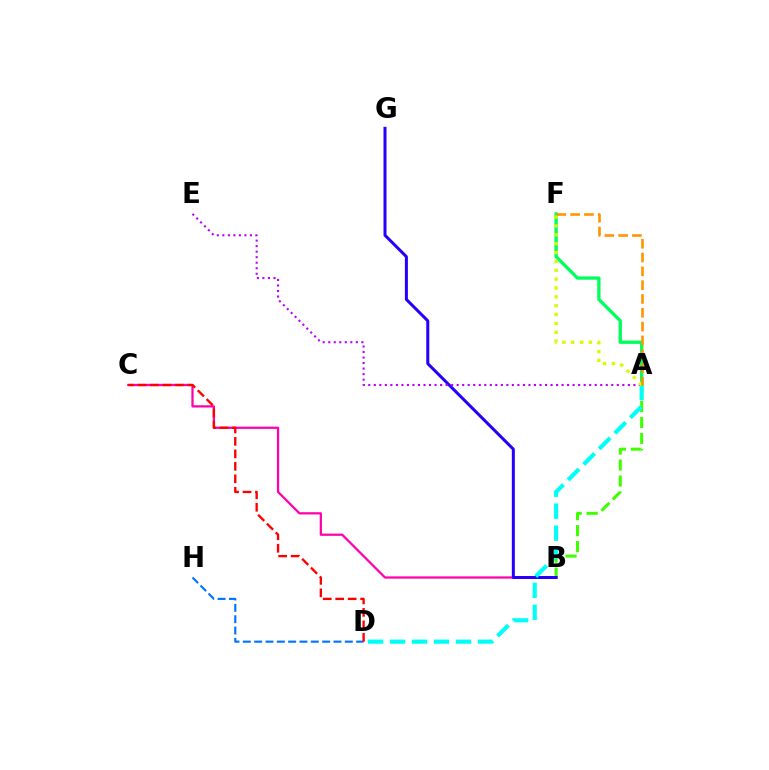{('B', 'C'): [{'color': '#ff00ac', 'line_style': 'solid', 'thickness': 1.62}], ('A', 'B'): [{'color': '#3dff00', 'line_style': 'dashed', 'thickness': 2.17}], ('B', 'G'): [{'color': '#2500ff', 'line_style': 'solid', 'thickness': 2.17}], ('A', 'F'): [{'color': '#00ff5c', 'line_style': 'solid', 'thickness': 2.39}, {'color': '#d1ff00', 'line_style': 'dotted', 'thickness': 2.41}, {'color': '#ff9400', 'line_style': 'dashed', 'thickness': 1.88}], ('A', 'E'): [{'color': '#b900ff', 'line_style': 'dotted', 'thickness': 1.5}], ('A', 'D'): [{'color': '#00fff6', 'line_style': 'dashed', 'thickness': 2.99}], ('D', 'H'): [{'color': '#0074ff', 'line_style': 'dashed', 'thickness': 1.54}], ('C', 'D'): [{'color': '#ff0000', 'line_style': 'dashed', 'thickness': 1.69}]}